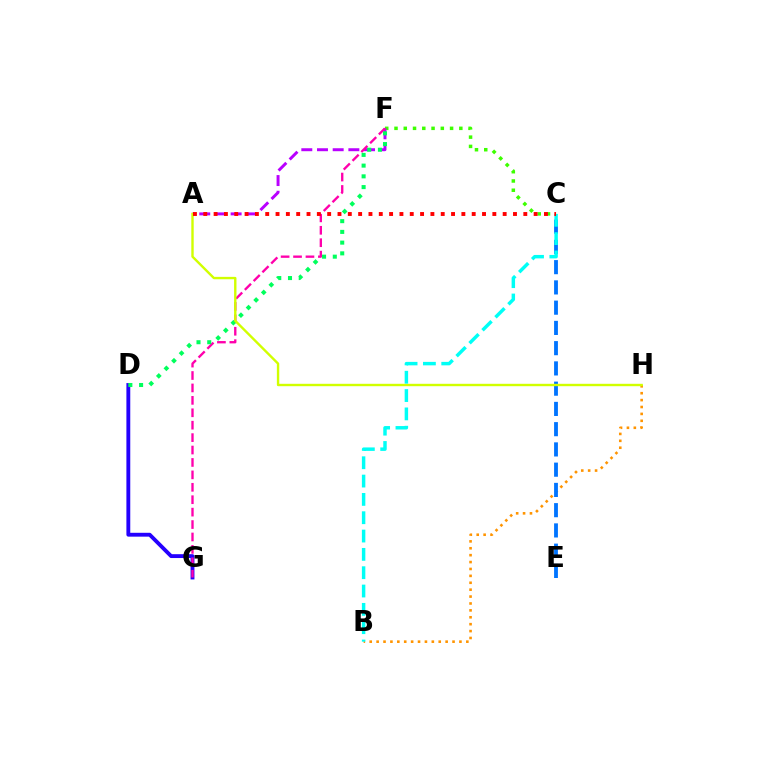{('D', 'G'): [{'color': '#2500ff', 'line_style': 'solid', 'thickness': 2.78}], ('C', 'F'): [{'color': '#3dff00', 'line_style': 'dotted', 'thickness': 2.52}], ('A', 'F'): [{'color': '#b900ff', 'line_style': 'dashed', 'thickness': 2.13}], ('F', 'G'): [{'color': '#ff00ac', 'line_style': 'dashed', 'thickness': 1.69}], ('B', 'H'): [{'color': '#ff9400', 'line_style': 'dotted', 'thickness': 1.88}], ('D', 'F'): [{'color': '#00ff5c', 'line_style': 'dotted', 'thickness': 2.92}], ('C', 'E'): [{'color': '#0074ff', 'line_style': 'dashed', 'thickness': 2.75}], ('A', 'H'): [{'color': '#d1ff00', 'line_style': 'solid', 'thickness': 1.72}], ('B', 'C'): [{'color': '#00fff6', 'line_style': 'dashed', 'thickness': 2.49}], ('A', 'C'): [{'color': '#ff0000', 'line_style': 'dotted', 'thickness': 2.8}]}